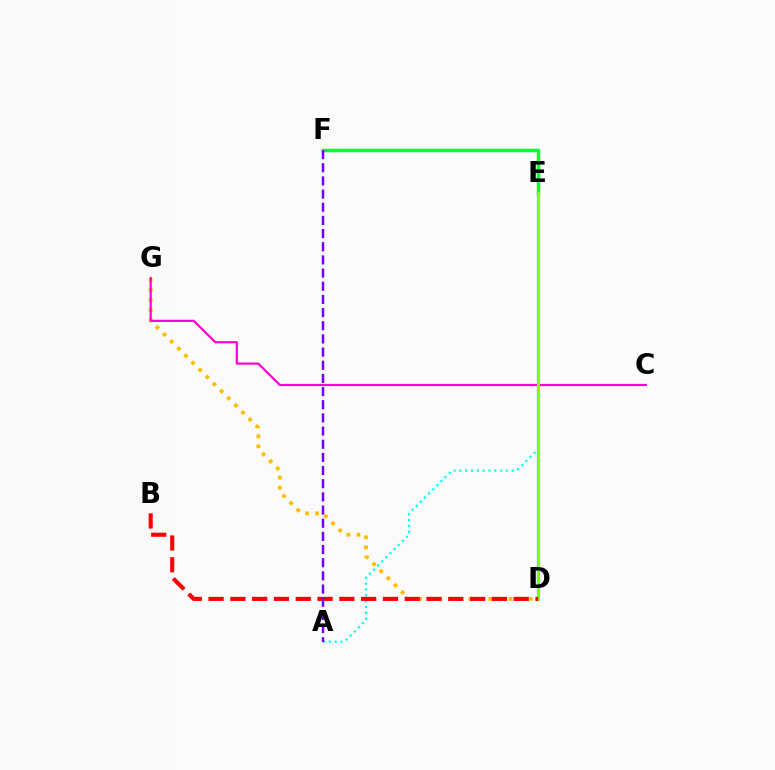{('D', 'E'): [{'color': '#004bff', 'line_style': 'solid', 'thickness': 1.56}, {'color': '#84ff00', 'line_style': 'solid', 'thickness': 2.24}], ('D', 'G'): [{'color': '#ffbd00', 'line_style': 'dotted', 'thickness': 2.73}], ('E', 'F'): [{'color': '#00ff39', 'line_style': 'solid', 'thickness': 2.52}], ('A', 'E'): [{'color': '#00fff6', 'line_style': 'dotted', 'thickness': 1.58}], ('C', 'G'): [{'color': '#ff00cf', 'line_style': 'solid', 'thickness': 1.58}], ('B', 'D'): [{'color': '#ff0000', 'line_style': 'dashed', 'thickness': 2.96}], ('A', 'F'): [{'color': '#7200ff', 'line_style': 'dashed', 'thickness': 1.79}]}